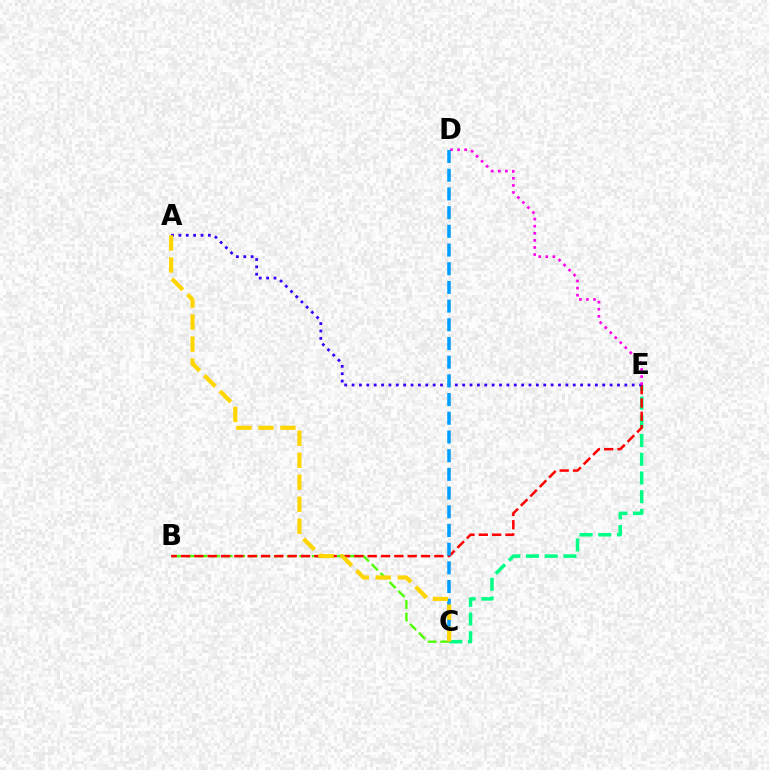{('B', 'C'): [{'color': '#4fff00', 'line_style': 'dashed', 'thickness': 1.71}], ('C', 'E'): [{'color': '#00ff86', 'line_style': 'dashed', 'thickness': 2.54}], ('B', 'E'): [{'color': '#ff0000', 'line_style': 'dashed', 'thickness': 1.81}], ('A', 'E'): [{'color': '#3700ff', 'line_style': 'dotted', 'thickness': 2.0}], ('D', 'E'): [{'color': '#ff00ed', 'line_style': 'dotted', 'thickness': 1.93}], ('C', 'D'): [{'color': '#009eff', 'line_style': 'dashed', 'thickness': 2.54}], ('A', 'C'): [{'color': '#ffd500', 'line_style': 'dashed', 'thickness': 2.99}]}